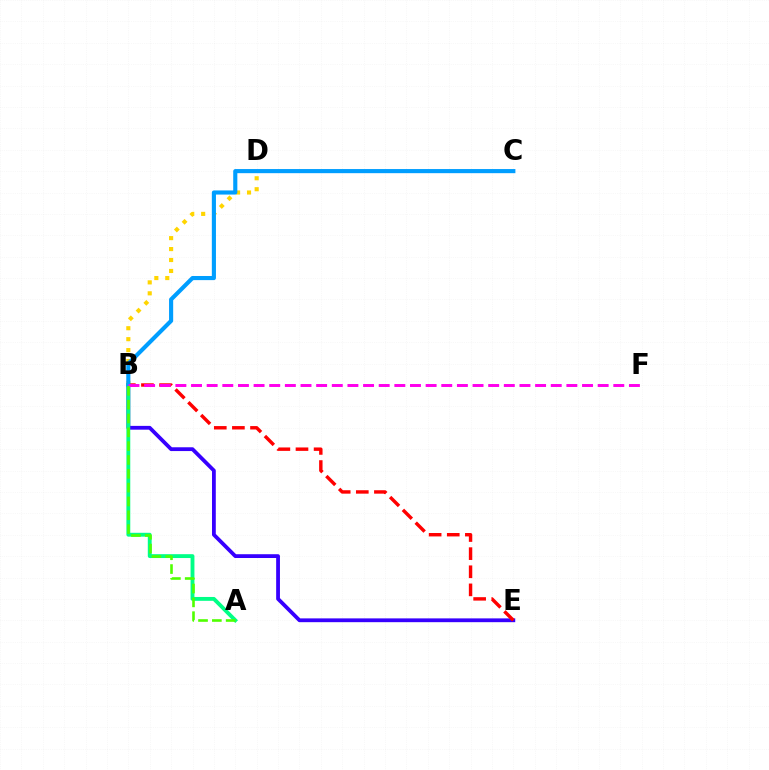{('B', 'D'): [{'color': '#ffd500', 'line_style': 'dotted', 'thickness': 2.97}], ('B', 'E'): [{'color': '#3700ff', 'line_style': 'solid', 'thickness': 2.73}, {'color': '#ff0000', 'line_style': 'dashed', 'thickness': 2.46}], ('A', 'B'): [{'color': '#00ff86', 'line_style': 'solid', 'thickness': 2.78}, {'color': '#4fff00', 'line_style': 'dashed', 'thickness': 1.88}], ('B', 'C'): [{'color': '#009eff', 'line_style': 'solid', 'thickness': 2.97}], ('B', 'F'): [{'color': '#ff00ed', 'line_style': 'dashed', 'thickness': 2.12}]}